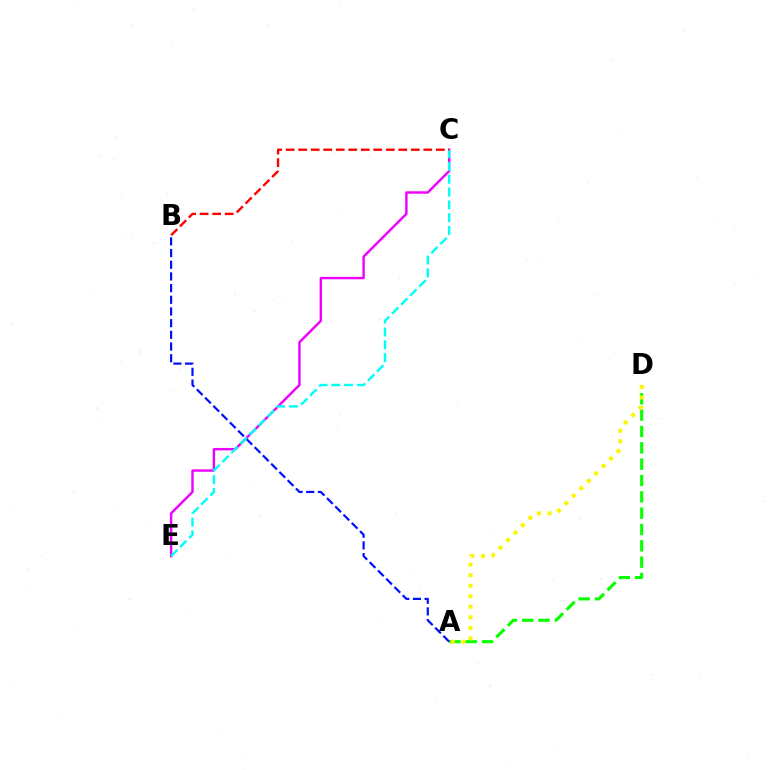{('C', 'E'): [{'color': '#ee00ff', 'line_style': 'solid', 'thickness': 1.75}, {'color': '#00fff6', 'line_style': 'dashed', 'thickness': 1.74}], ('A', 'D'): [{'color': '#08ff00', 'line_style': 'dashed', 'thickness': 2.22}, {'color': '#fcf500', 'line_style': 'dotted', 'thickness': 2.86}], ('A', 'B'): [{'color': '#0010ff', 'line_style': 'dashed', 'thickness': 1.59}], ('B', 'C'): [{'color': '#ff0000', 'line_style': 'dashed', 'thickness': 1.7}]}